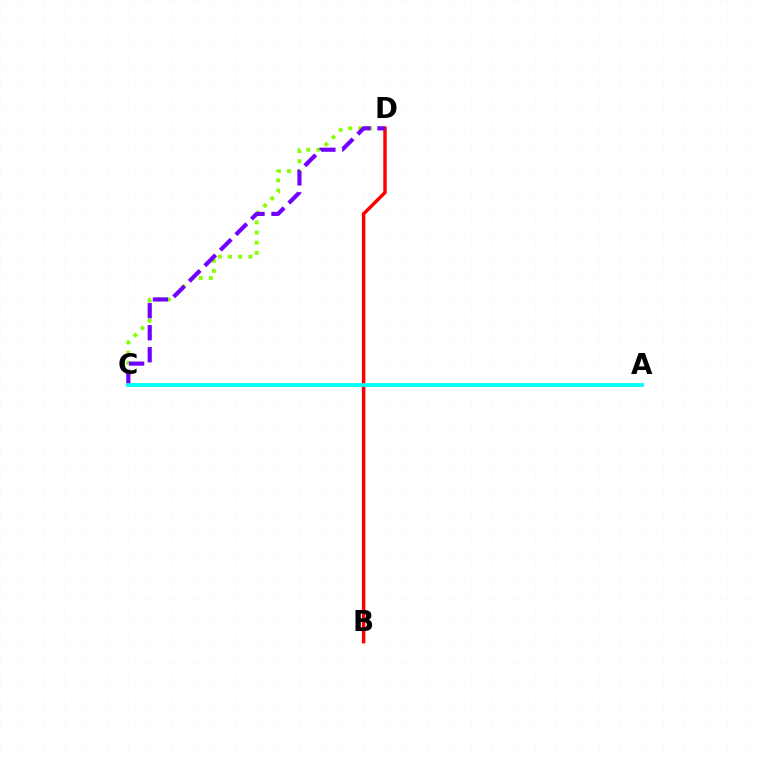{('C', 'D'): [{'color': '#84ff00', 'line_style': 'dotted', 'thickness': 2.76}, {'color': '#7200ff', 'line_style': 'dashed', 'thickness': 2.99}], ('B', 'D'): [{'color': '#ff0000', 'line_style': 'solid', 'thickness': 2.49}], ('A', 'C'): [{'color': '#00fff6', 'line_style': 'solid', 'thickness': 2.71}]}